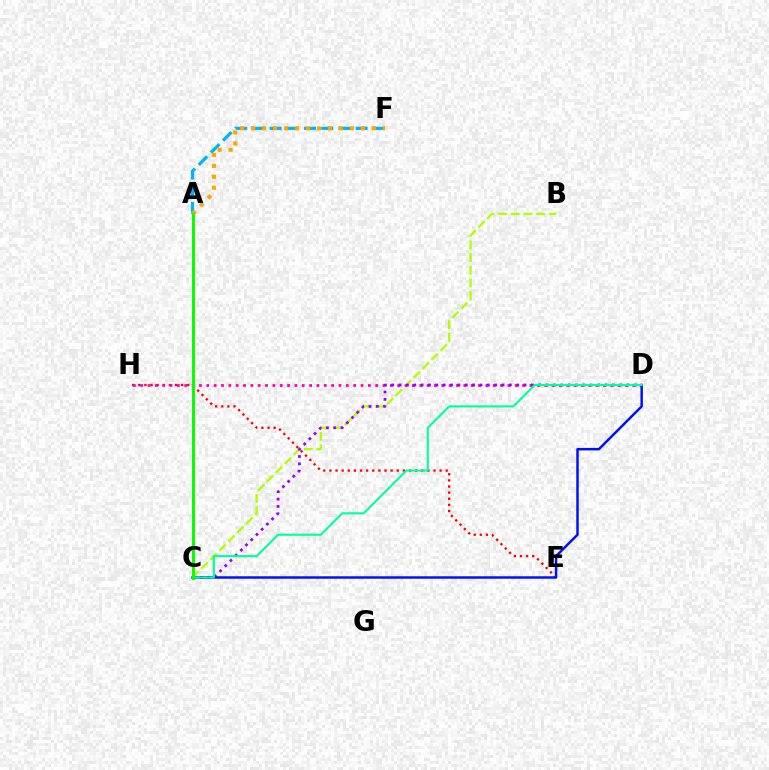{('E', 'H'): [{'color': '#ff0000', 'line_style': 'dotted', 'thickness': 1.66}], ('B', 'C'): [{'color': '#b3ff00', 'line_style': 'dashed', 'thickness': 1.72}], ('D', 'H'): [{'color': '#ff00bd', 'line_style': 'dotted', 'thickness': 2.0}], ('C', 'D'): [{'color': '#9b00ff', 'line_style': 'dotted', 'thickness': 2.0}, {'color': '#0010ff', 'line_style': 'solid', 'thickness': 1.78}, {'color': '#00ff9d', 'line_style': 'solid', 'thickness': 1.51}], ('A', 'F'): [{'color': '#00b5ff', 'line_style': 'dashed', 'thickness': 2.34}, {'color': '#ffa500', 'line_style': 'dotted', 'thickness': 2.98}], ('A', 'C'): [{'color': '#08ff00', 'line_style': 'solid', 'thickness': 2.16}]}